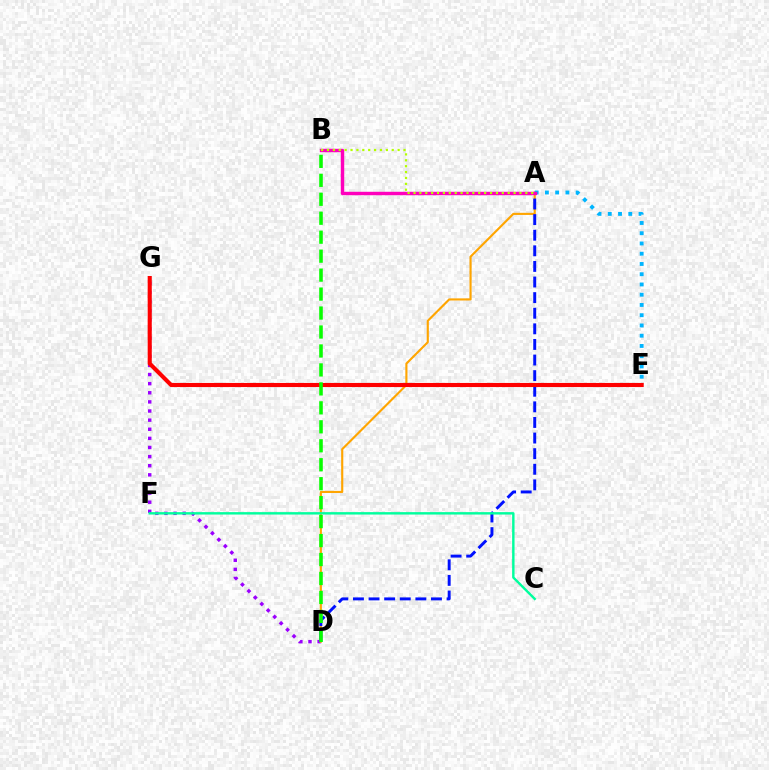{('D', 'G'): [{'color': '#9b00ff', 'line_style': 'dotted', 'thickness': 2.48}], ('A', 'D'): [{'color': '#ffa500', 'line_style': 'solid', 'thickness': 1.53}, {'color': '#0010ff', 'line_style': 'dashed', 'thickness': 2.12}], ('A', 'E'): [{'color': '#00b5ff', 'line_style': 'dotted', 'thickness': 2.78}], ('A', 'B'): [{'color': '#ff00bd', 'line_style': 'solid', 'thickness': 2.47}, {'color': '#b3ff00', 'line_style': 'dotted', 'thickness': 1.6}], ('E', 'G'): [{'color': '#ff0000', 'line_style': 'solid', 'thickness': 2.96}], ('B', 'D'): [{'color': '#08ff00', 'line_style': 'dashed', 'thickness': 2.58}], ('C', 'F'): [{'color': '#00ff9d', 'line_style': 'solid', 'thickness': 1.74}]}